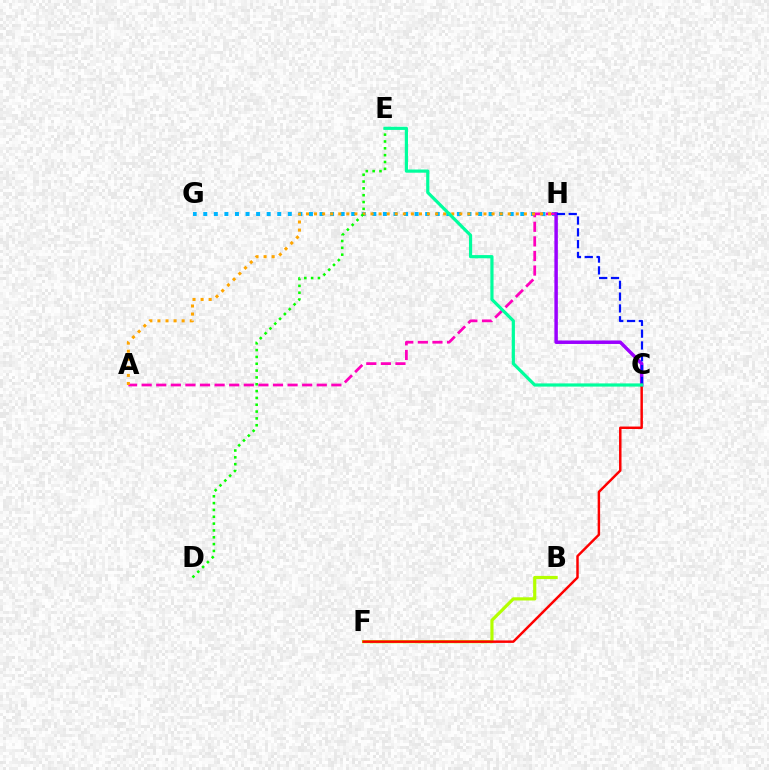{('G', 'H'): [{'color': '#00b5ff', 'line_style': 'dotted', 'thickness': 2.87}], ('A', 'H'): [{'color': '#ff00bd', 'line_style': 'dashed', 'thickness': 1.98}, {'color': '#ffa500', 'line_style': 'dotted', 'thickness': 2.19}], ('B', 'F'): [{'color': '#b3ff00', 'line_style': 'solid', 'thickness': 2.29}], ('C', 'H'): [{'color': '#9b00ff', 'line_style': 'solid', 'thickness': 2.5}, {'color': '#0010ff', 'line_style': 'dashed', 'thickness': 1.6}], ('C', 'F'): [{'color': '#ff0000', 'line_style': 'solid', 'thickness': 1.78}], ('D', 'E'): [{'color': '#08ff00', 'line_style': 'dotted', 'thickness': 1.86}], ('C', 'E'): [{'color': '#00ff9d', 'line_style': 'solid', 'thickness': 2.3}]}